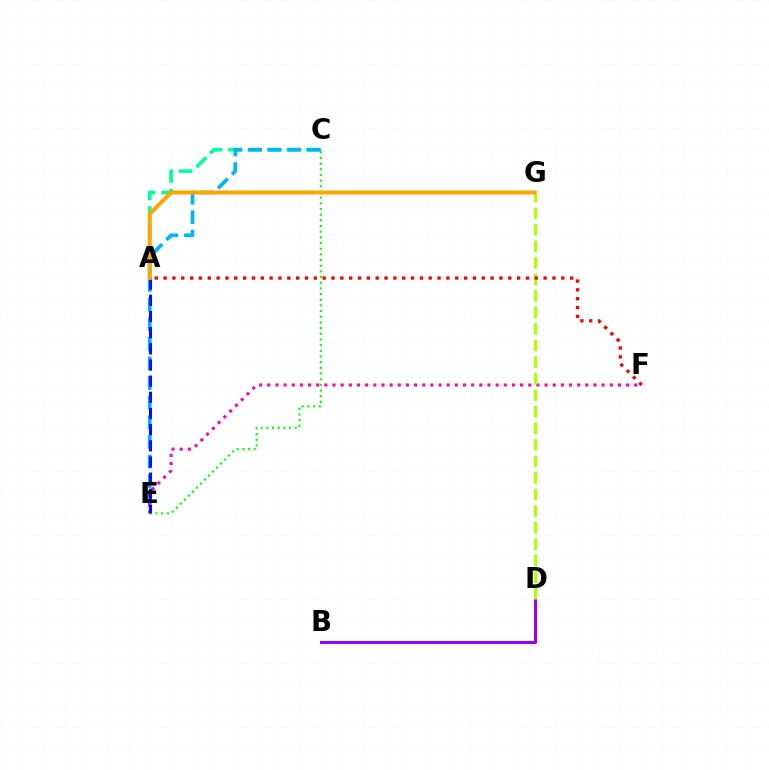{('A', 'C'): [{'color': '#00ff9d', 'line_style': 'dashed', 'thickness': 2.64}], ('C', 'E'): [{'color': '#08ff00', 'line_style': 'dotted', 'thickness': 1.54}, {'color': '#00b5ff', 'line_style': 'dashed', 'thickness': 2.66}], ('E', 'F'): [{'color': '#ff00bd', 'line_style': 'dotted', 'thickness': 2.22}], ('B', 'D'): [{'color': '#9b00ff', 'line_style': 'solid', 'thickness': 2.19}], ('A', 'E'): [{'color': '#0010ff', 'line_style': 'dashed', 'thickness': 2.2}], ('D', 'G'): [{'color': '#b3ff00', 'line_style': 'dashed', 'thickness': 2.25}], ('A', 'G'): [{'color': '#ffa500', 'line_style': 'solid', 'thickness': 2.9}], ('A', 'F'): [{'color': '#ff0000', 'line_style': 'dotted', 'thickness': 2.4}]}